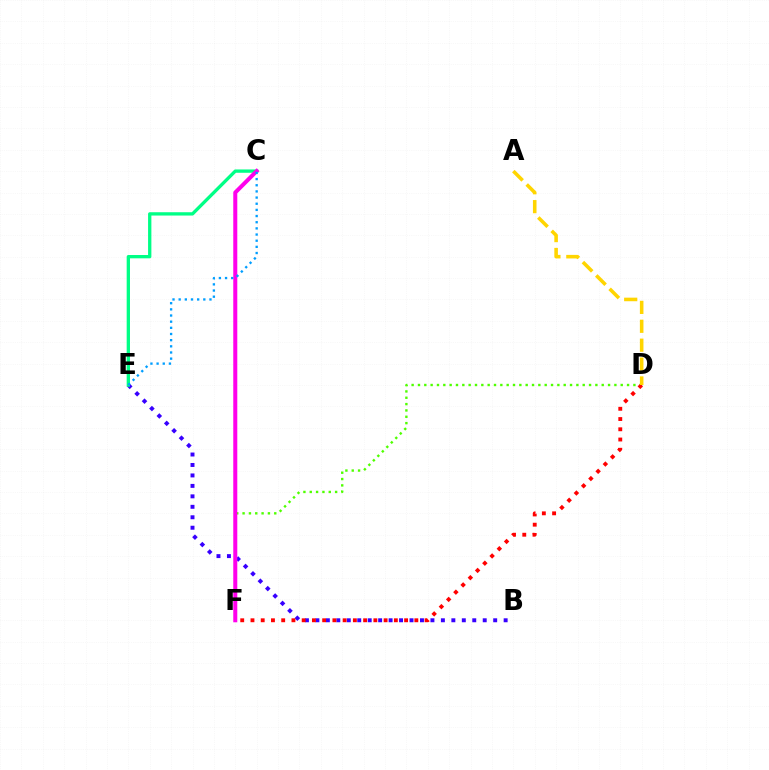{('D', 'F'): [{'color': '#4fff00', 'line_style': 'dotted', 'thickness': 1.72}, {'color': '#ff0000', 'line_style': 'dotted', 'thickness': 2.78}], ('B', 'E'): [{'color': '#3700ff', 'line_style': 'dotted', 'thickness': 2.84}], ('C', 'E'): [{'color': '#00ff86', 'line_style': 'solid', 'thickness': 2.39}, {'color': '#009eff', 'line_style': 'dotted', 'thickness': 1.67}], ('C', 'F'): [{'color': '#ff00ed', 'line_style': 'solid', 'thickness': 2.9}], ('A', 'D'): [{'color': '#ffd500', 'line_style': 'dashed', 'thickness': 2.57}]}